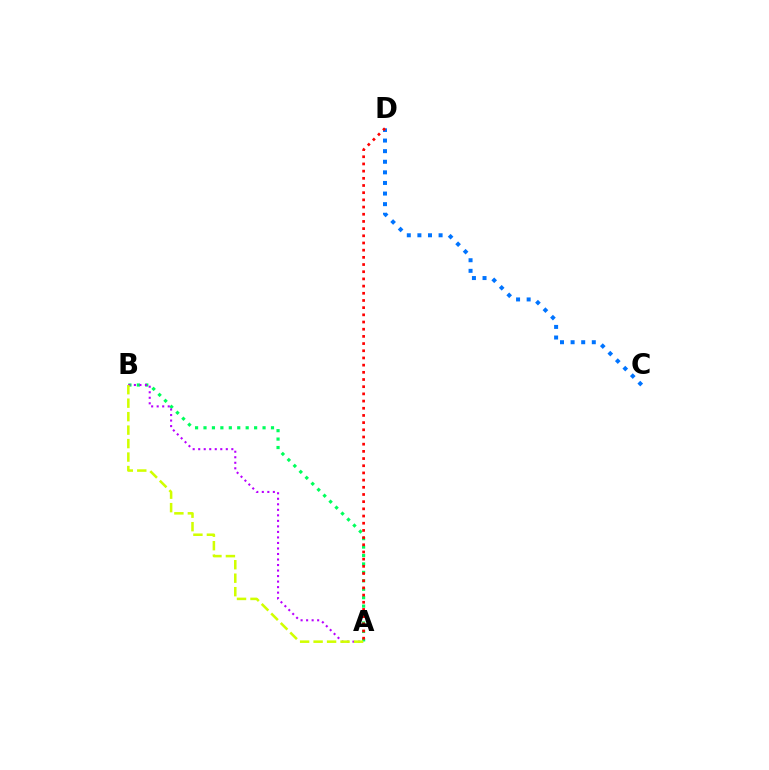{('A', 'B'): [{'color': '#00ff5c', 'line_style': 'dotted', 'thickness': 2.29}, {'color': '#b900ff', 'line_style': 'dotted', 'thickness': 1.5}, {'color': '#d1ff00', 'line_style': 'dashed', 'thickness': 1.83}], ('C', 'D'): [{'color': '#0074ff', 'line_style': 'dotted', 'thickness': 2.88}], ('A', 'D'): [{'color': '#ff0000', 'line_style': 'dotted', 'thickness': 1.95}]}